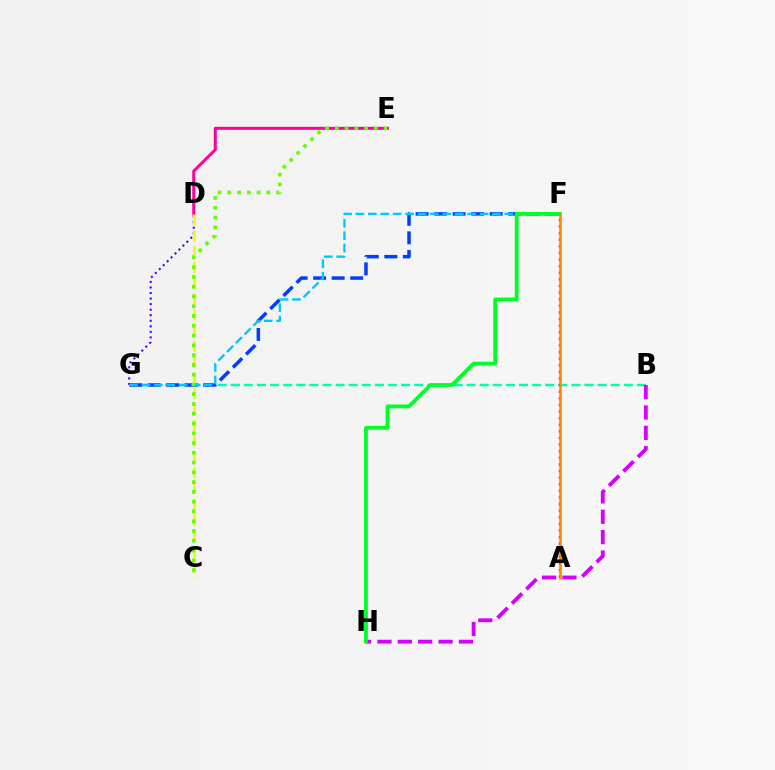{('D', 'G'): [{'color': '#4f00ff', 'line_style': 'dotted', 'thickness': 1.51}], ('B', 'G'): [{'color': '#00ffaf', 'line_style': 'dashed', 'thickness': 1.78}], ('F', 'G'): [{'color': '#003fff', 'line_style': 'dashed', 'thickness': 2.52}, {'color': '#00c7ff', 'line_style': 'dashed', 'thickness': 1.69}], ('B', 'H'): [{'color': '#d600ff', 'line_style': 'dashed', 'thickness': 2.77}], ('F', 'H'): [{'color': '#00ff27', 'line_style': 'solid', 'thickness': 2.74}], ('D', 'E'): [{'color': '#ff00a0', 'line_style': 'solid', 'thickness': 2.17}], ('C', 'D'): [{'color': '#eeff00', 'line_style': 'dashed', 'thickness': 2.15}], ('A', 'F'): [{'color': '#ff0000', 'line_style': 'dotted', 'thickness': 1.8}, {'color': '#ff8800', 'line_style': 'solid', 'thickness': 1.84}], ('C', 'E'): [{'color': '#66ff00', 'line_style': 'dotted', 'thickness': 2.65}]}